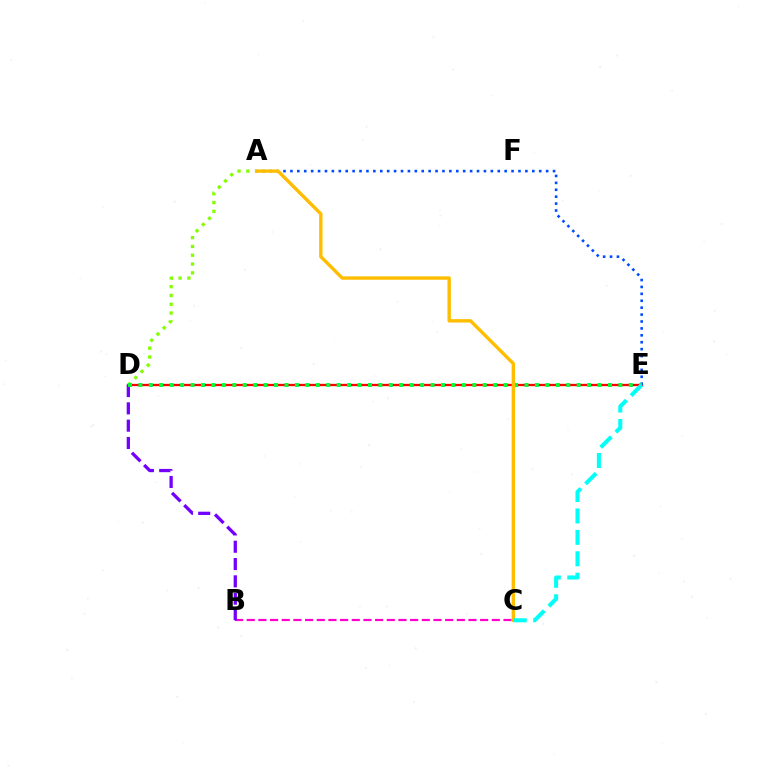{('D', 'E'): [{'color': '#ff0000', 'line_style': 'solid', 'thickness': 1.66}, {'color': '#00ff39', 'line_style': 'dotted', 'thickness': 2.84}], ('B', 'C'): [{'color': '#ff00cf', 'line_style': 'dashed', 'thickness': 1.59}], ('A', 'D'): [{'color': '#84ff00', 'line_style': 'dotted', 'thickness': 2.39}], ('B', 'D'): [{'color': '#7200ff', 'line_style': 'dashed', 'thickness': 2.35}], ('A', 'E'): [{'color': '#004bff', 'line_style': 'dotted', 'thickness': 1.88}], ('A', 'C'): [{'color': '#ffbd00', 'line_style': 'solid', 'thickness': 2.44}], ('C', 'E'): [{'color': '#00fff6', 'line_style': 'dashed', 'thickness': 2.91}]}